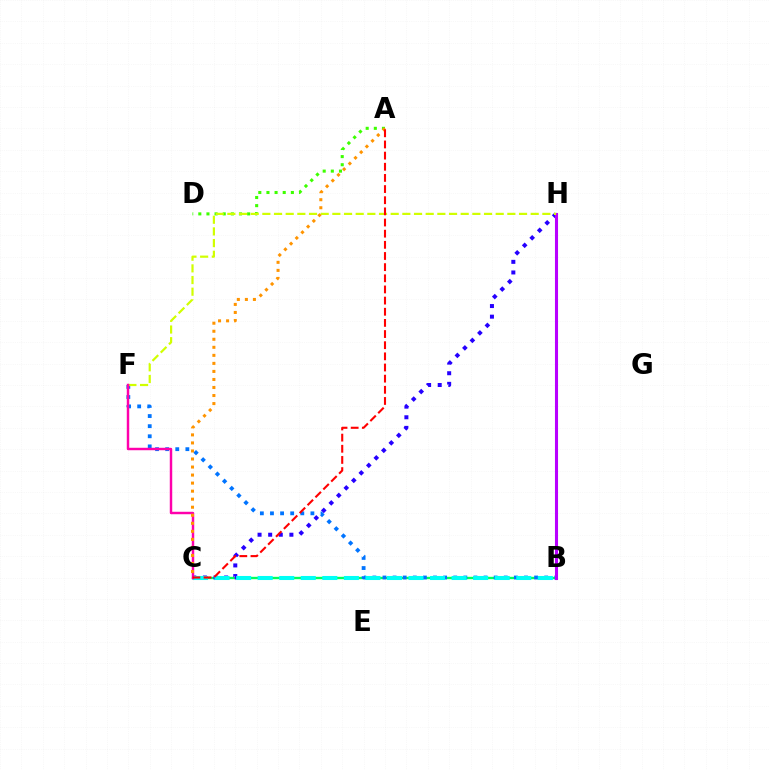{('B', 'C'): [{'color': '#00ff5c', 'line_style': 'solid', 'thickness': 1.7}, {'color': '#00fff6', 'line_style': 'dashed', 'thickness': 2.93}], ('B', 'F'): [{'color': '#0074ff', 'line_style': 'dotted', 'thickness': 2.75}], ('C', 'H'): [{'color': '#2500ff', 'line_style': 'dotted', 'thickness': 2.88}], ('B', 'H'): [{'color': '#b900ff', 'line_style': 'solid', 'thickness': 2.21}], ('A', 'D'): [{'color': '#3dff00', 'line_style': 'dotted', 'thickness': 2.21}], ('F', 'H'): [{'color': '#d1ff00', 'line_style': 'dashed', 'thickness': 1.58}], ('C', 'F'): [{'color': '#ff00ac', 'line_style': 'solid', 'thickness': 1.77}], ('A', 'C'): [{'color': '#ff9400', 'line_style': 'dotted', 'thickness': 2.18}, {'color': '#ff0000', 'line_style': 'dashed', 'thickness': 1.52}]}